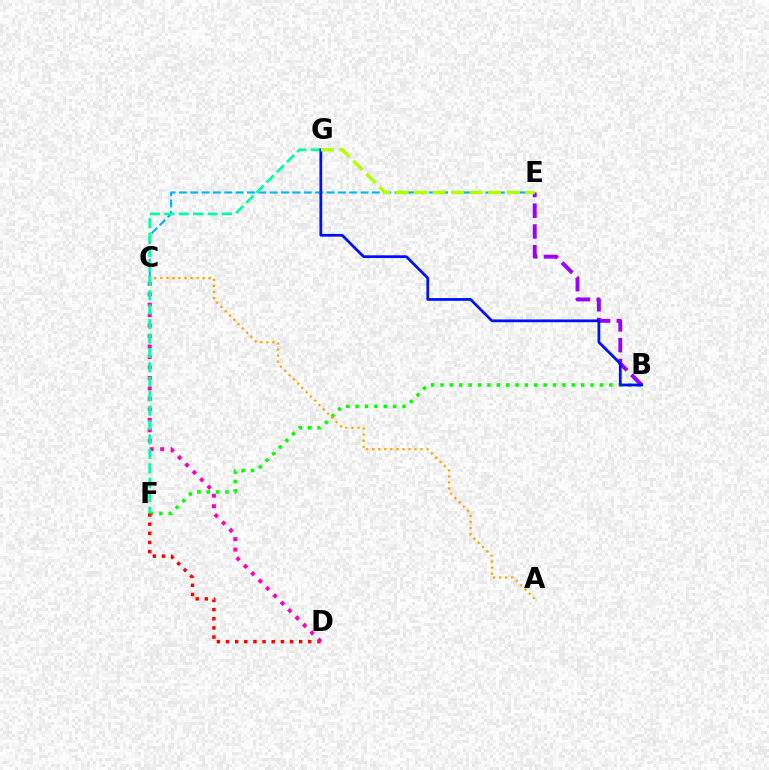{('B', 'F'): [{'color': '#08ff00', 'line_style': 'dotted', 'thickness': 2.55}], ('D', 'F'): [{'color': '#ff0000', 'line_style': 'dotted', 'thickness': 2.48}], ('B', 'E'): [{'color': '#9b00ff', 'line_style': 'dashed', 'thickness': 2.82}], ('C', 'D'): [{'color': '#ff00bd', 'line_style': 'dotted', 'thickness': 2.84}], ('A', 'C'): [{'color': '#ffa500', 'line_style': 'dotted', 'thickness': 1.64}], ('C', 'E'): [{'color': '#00b5ff', 'line_style': 'dashed', 'thickness': 1.54}], ('F', 'G'): [{'color': '#00ff9d', 'line_style': 'dashed', 'thickness': 1.96}], ('B', 'G'): [{'color': '#0010ff', 'line_style': 'solid', 'thickness': 1.99}], ('E', 'G'): [{'color': '#b3ff00', 'line_style': 'dashed', 'thickness': 2.51}]}